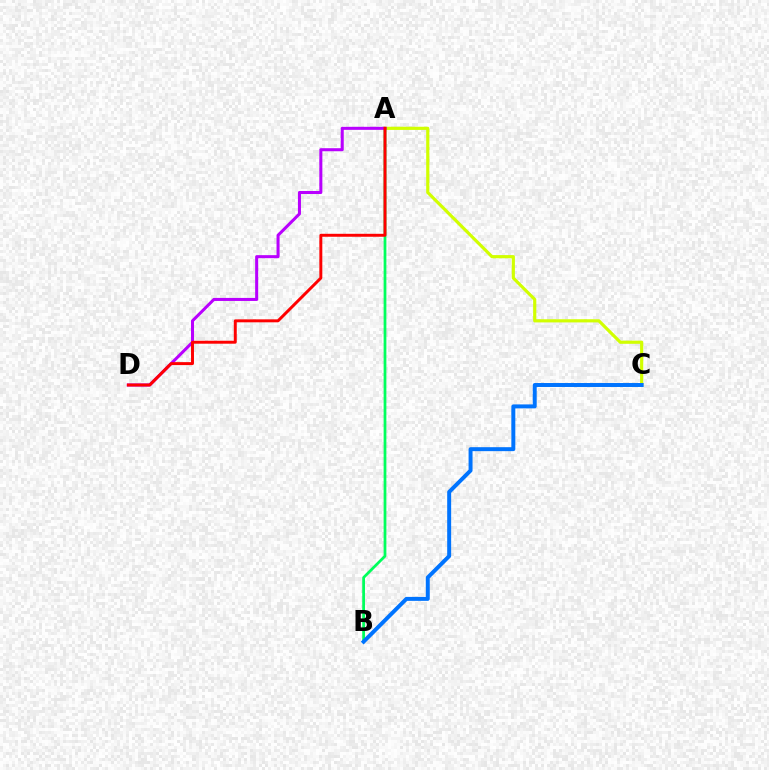{('A', 'B'): [{'color': '#00ff5c', 'line_style': 'solid', 'thickness': 1.98}], ('A', 'C'): [{'color': '#d1ff00', 'line_style': 'solid', 'thickness': 2.28}], ('B', 'C'): [{'color': '#0074ff', 'line_style': 'solid', 'thickness': 2.85}], ('A', 'D'): [{'color': '#b900ff', 'line_style': 'solid', 'thickness': 2.19}, {'color': '#ff0000', 'line_style': 'solid', 'thickness': 2.13}]}